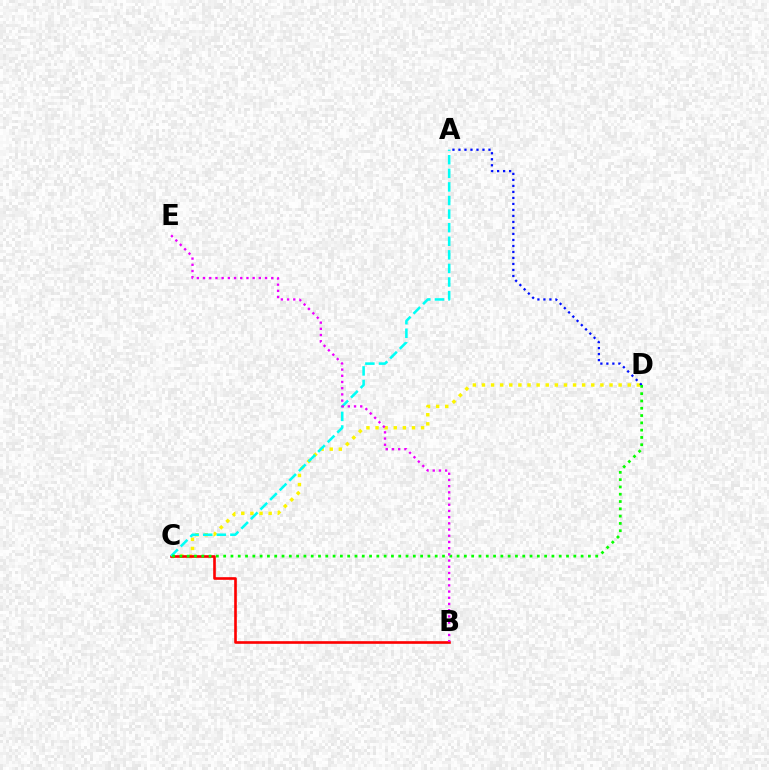{('C', 'D'): [{'color': '#fcf500', 'line_style': 'dotted', 'thickness': 2.48}, {'color': '#08ff00', 'line_style': 'dotted', 'thickness': 1.98}], ('B', 'C'): [{'color': '#ff0000', 'line_style': 'solid', 'thickness': 1.9}], ('A', 'D'): [{'color': '#0010ff', 'line_style': 'dotted', 'thickness': 1.63}], ('A', 'C'): [{'color': '#00fff6', 'line_style': 'dashed', 'thickness': 1.85}], ('B', 'E'): [{'color': '#ee00ff', 'line_style': 'dotted', 'thickness': 1.68}]}